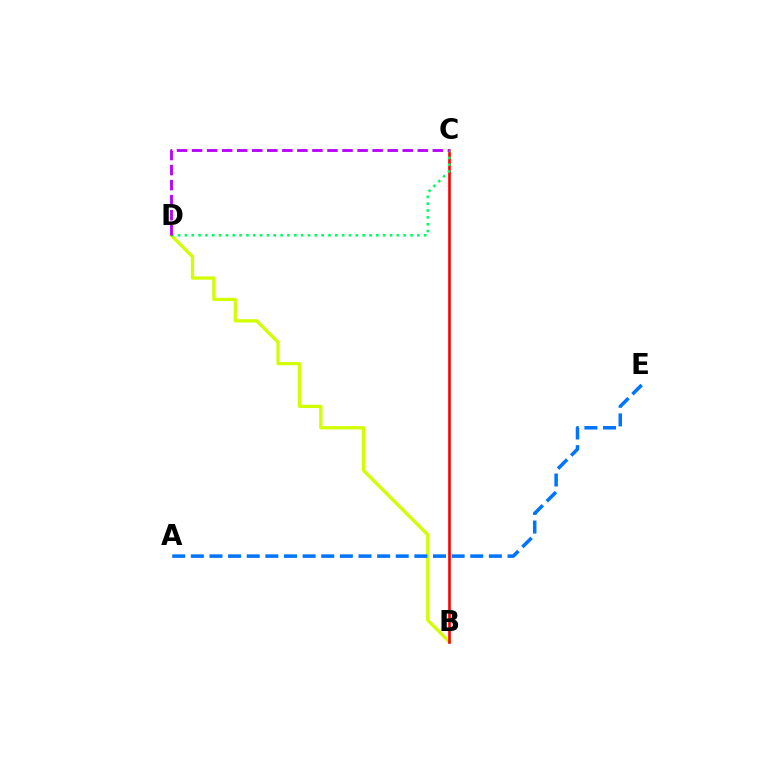{('B', 'D'): [{'color': '#d1ff00', 'line_style': 'solid', 'thickness': 2.36}], ('B', 'C'): [{'color': '#ff0000', 'line_style': 'solid', 'thickness': 1.89}], ('C', 'D'): [{'color': '#00ff5c', 'line_style': 'dotted', 'thickness': 1.86}, {'color': '#b900ff', 'line_style': 'dashed', 'thickness': 2.04}], ('A', 'E'): [{'color': '#0074ff', 'line_style': 'dashed', 'thickness': 2.53}]}